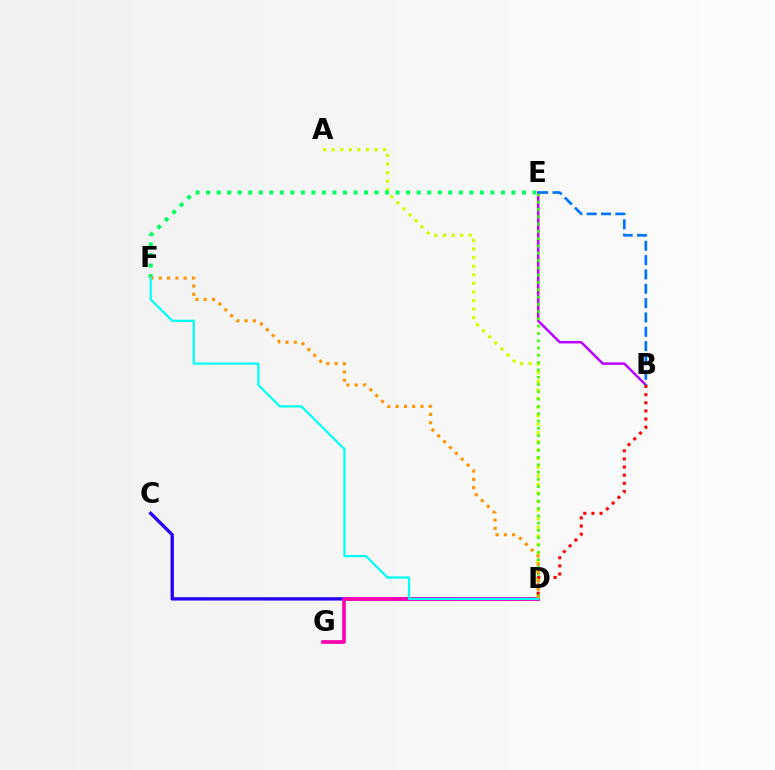{('A', 'D'): [{'color': '#d1ff00', 'line_style': 'dotted', 'thickness': 2.33}], ('C', 'D'): [{'color': '#2500ff', 'line_style': 'solid', 'thickness': 2.41}], ('E', 'F'): [{'color': '#00ff5c', 'line_style': 'dotted', 'thickness': 2.86}], ('D', 'G'): [{'color': '#ff00ac', 'line_style': 'solid', 'thickness': 2.63}], ('B', 'E'): [{'color': '#b900ff', 'line_style': 'solid', 'thickness': 1.76}, {'color': '#0074ff', 'line_style': 'dashed', 'thickness': 1.95}], ('D', 'E'): [{'color': '#3dff00', 'line_style': 'dotted', 'thickness': 1.98}], ('D', 'F'): [{'color': '#ff9400', 'line_style': 'dotted', 'thickness': 2.25}, {'color': '#00fff6', 'line_style': 'solid', 'thickness': 1.61}], ('B', 'D'): [{'color': '#ff0000', 'line_style': 'dotted', 'thickness': 2.21}]}